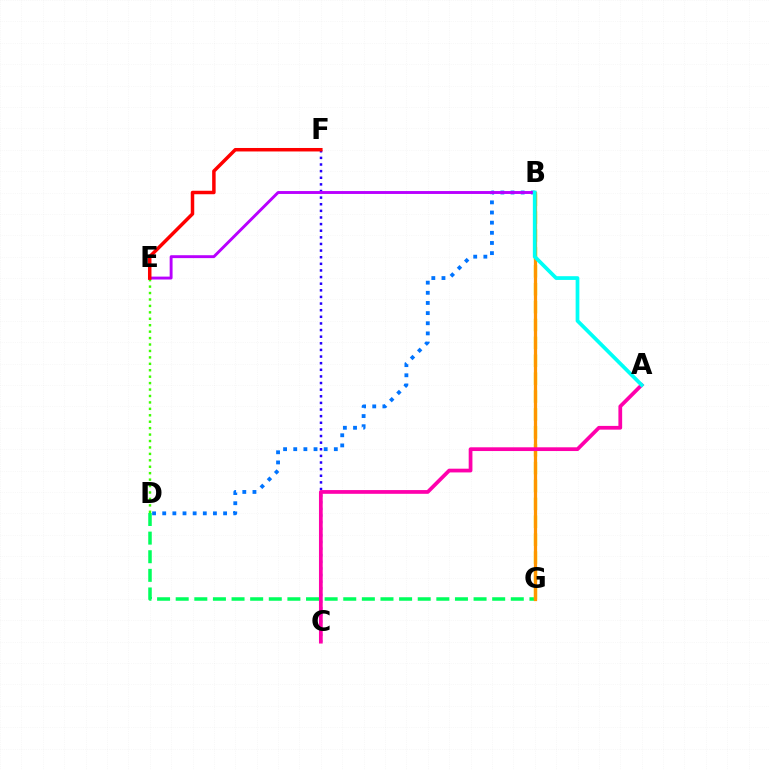{('D', 'E'): [{'color': '#3dff00', 'line_style': 'dotted', 'thickness': 1.75}], ('C', 'F'): [{'color': '#2500ff', 'line_style': 'dotted', 'thickness': 1.8}], ('D', 'G'): [{'color': '#00ff5c', 'line_style': 'dashed', 'thickness': 2.53}], ('B', 'D'): [{'color': '#0074ff', 'line_style': 'dotted', 'thickness': 2.76}], ('B', 'G'): [{'color': '#d1ff00', 'line_style': 'dashed', 'thickness': 2.43}, {'color': '#ff9400', 'line_style': 'solid', 'thickness': 2.33}], ('B', 'E'): [{'color': '#b900ff', 'line_style': 'solid', 'thickness': 2.09}], ('E', 'F'): [{'color': '#ff0000', 'line_style': 'solid', 'thickness': 2.51}], ('A', 'C'): [{'color': '#ff00ac', 'line_style': 'solid', 'thickness': 2.69}], ('A', 'B'): [{'color': '#00fff6', 'line_style': 'solid', 'thickness': 2.69}]}